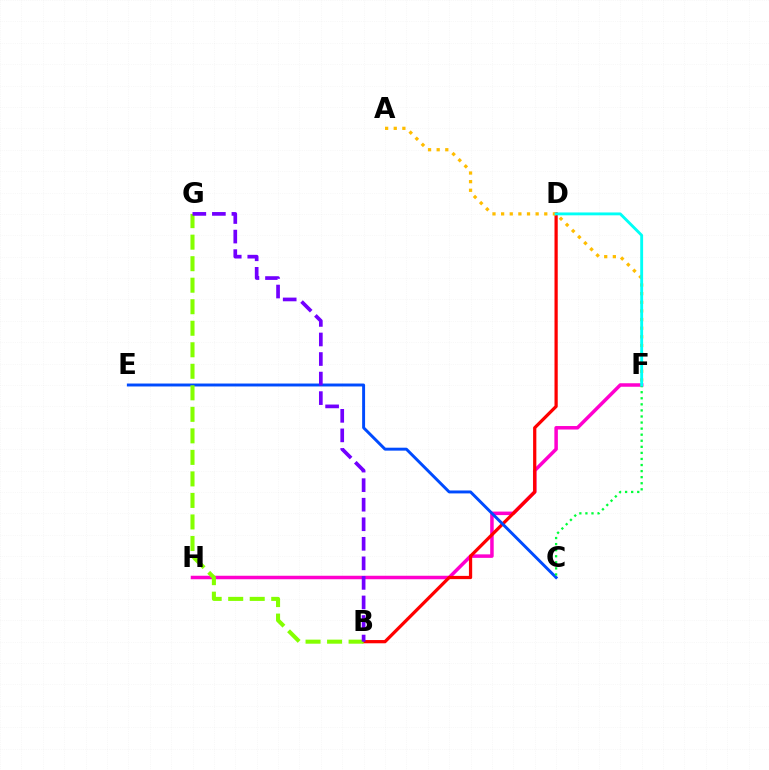{('F', 'H'): [{'color': '#ff00cf', 'line_style': 'solid', 'thickness': 2.52}], ('B', 'D'): [{'color': '#ff0000', 'line_style': 'solid', 'thickness': 2.33}], ('C', 'E'): [{'color': '#004bff', 'line_style': 'solid', 'thickness': 2.11}], ('B', 'G'): [{'color': '#84ff00', 'line_style': 'dashed', 'thickness': 2.92}, {'color': '#7200ff', 'line_style': 'dashed', 'thickness': 2.66}], ('C', 'F'): [{'color': '#00ff39', 'line_style': 'dotted', 'thickness': 1.65}], ('A', 'F'): [{'color': '#ffbd00', 'line_style': 'dotted', 'thickness': 2.34}], ('D', 'F'): [{'color': '#00fff6', 'line_style': 'solid', 'thickness': 2.07}]}